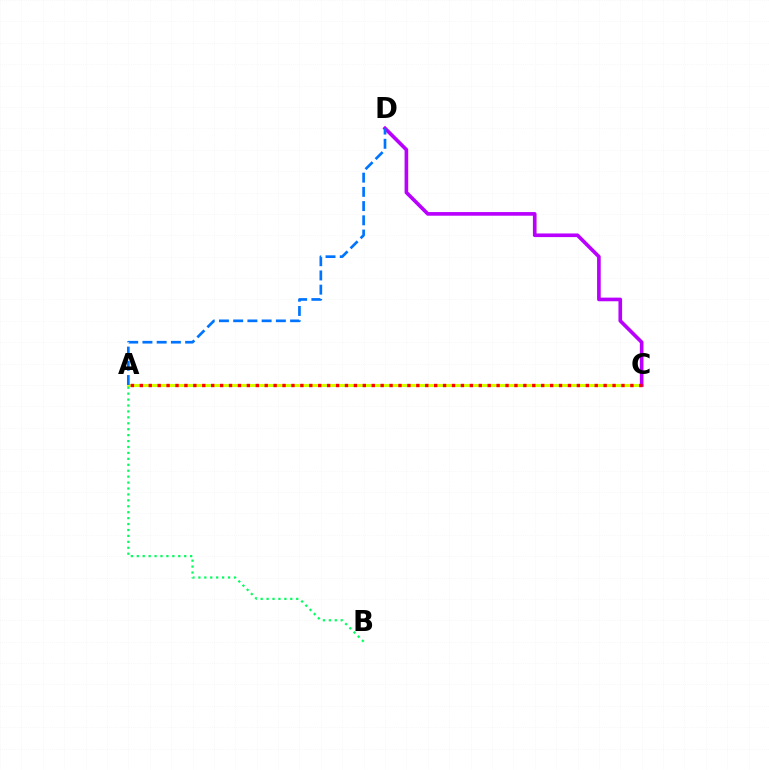{('A', 'C'): [{'color': '#d1ff00', 'line_style': 'solid', 'thickness': 2.21}, {'color': '#ff0000', 'line_style': 'dotted', 'thickness': 2.42}], ('C', 'D'): [{'color': '#b900ff', 'line_style': 'solid', 'thickness': 2.62}], ('A', 'B'): [{'color': '#00ff5c', 'line_style': 'dotted', 'thickness': 1.61}], ('A', 'D'): [{'color': '#0074ff', 'line_style': 'dashed', 'thickness': 1.93}]}